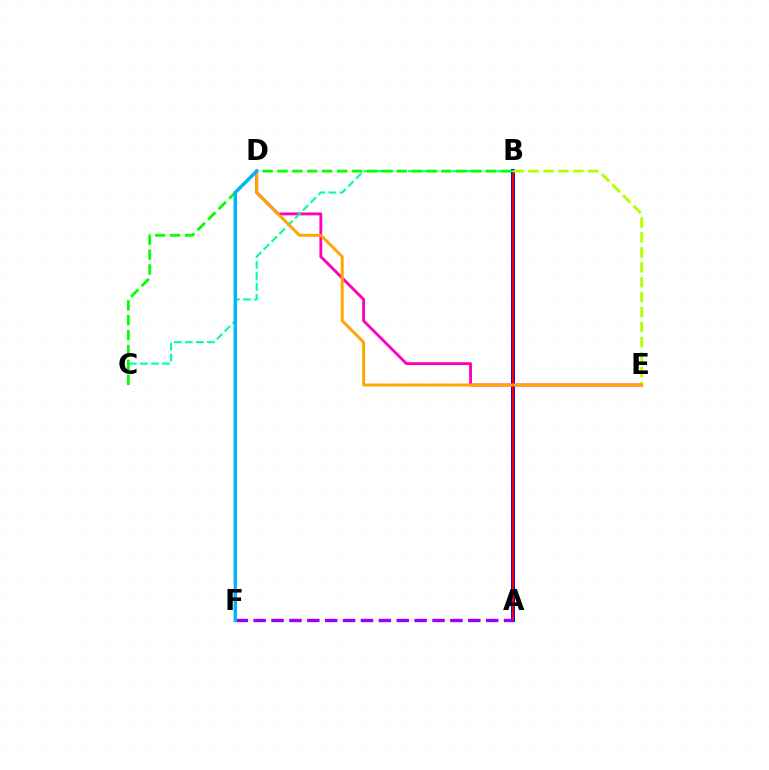{('A', 'B'): [{'color': '#0010ff', 'line_style': 'solid', 'thickness': 2.88}, {'color': '#ff0000', 'line_style': 'solid', 'thickness': 1.57}], ('D', 'E'): [{'color': '#ff00bd', 'line_style': 'solid', 'thickness': 2.06}, {'color': '#ffa500', 'line_style': 'solid', 'thickness': 2.1}], ('B', 'C'): [{'color': '#00ff9d', 'line_style': 'dashed', 'thickness': 1.5}, {'color': '#08ff00', 'line_style': 'dashed', 'thickness': 2.02}], ('A', 'F'): [{'color': '#9b00ff', 'line_style': 'dashed', 'thickness': 2.43}], ('B', 'E'): [{'color': '#b3ff00', 'line_style': 'dashed', 'thickness': 2.03}], ('D', 'F'): [{'color': '#00b5ff', 'line_style': 'solid', 'thickness': 2.45}]}